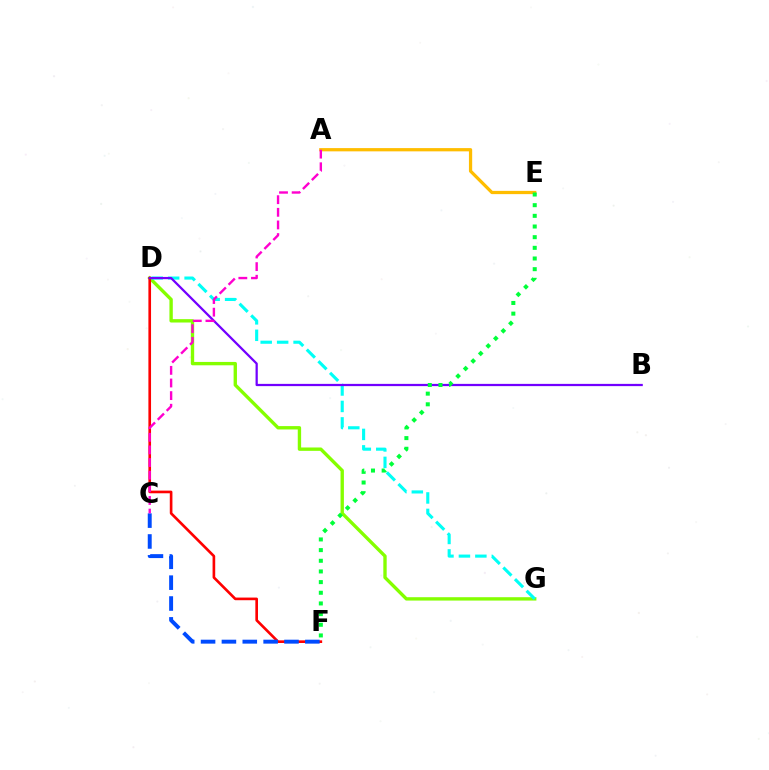{('A', 'E'): [{'color': '#ffbd00', 'line_style': 'solid', 'thickness': 2.34}], ('D', 'G'): [{'color': '#84ff00', 'line_style': 'solid', 'thickness': 2.42}, {'color': '#00fff6', 'line_style': 'dashed', 'thickness': 2.24}], ('D', 'F'): [{'color': '#ff0000', 'line_style': 'solid', 'thickness': 1.91}], ('B', 'D'): [{'color': '#7200ff', 'line_style': 'solid', 'thickness': 1.62}], ('C', 'F'): [{'color': '#004bff', 'line_style': 'dashed', 'thickness': 2.83}], ('A', 'C'): [{'color': '#ff00cf', 'line_style': 'dashed', 'thickness': 1.72}], ('E', 'F'): [{'color': '#00ff39', 'line_style': 'dotted', 'thickness': 2.9}]}